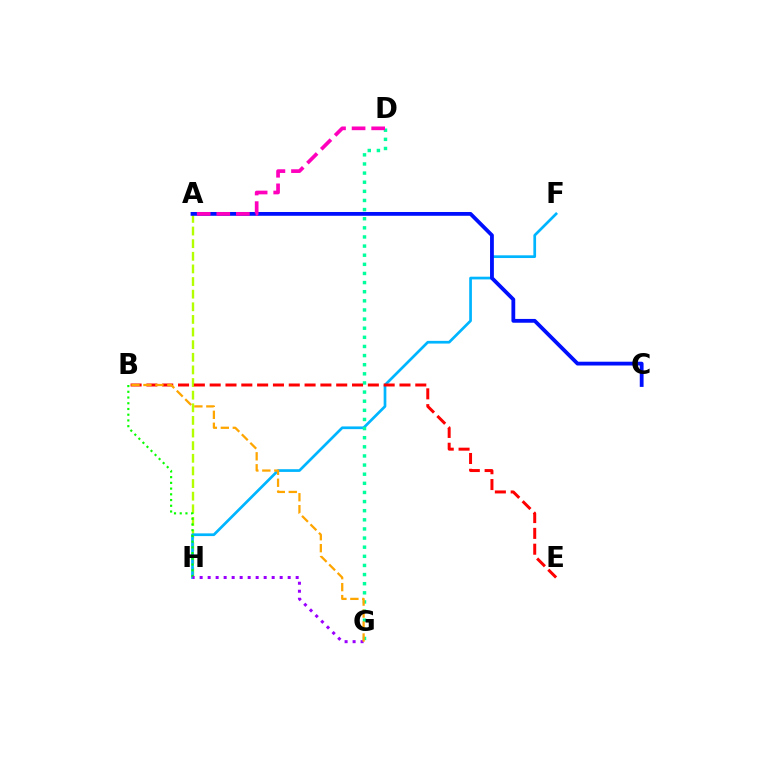{('A', 'H'): [{'color': '#b3ff00', 'line_style': 'dashed', 'thickness': 1.72}], ('F', 'H'): [{'color': '#00b5ff', 'line_style': 'solid', 'thickness': 1.95}], ('B', 'H'): [{'color': '#08ff00', 'line_style': 'dotted', 'thickness': 1.56}], ('A', 'C'): [{'color': '#0010ff', 'line_style': 'solid', 'thickness': 2.74}], ('D', 'G'): [{'color': '#00ff9d', 'line_style': 'dotted', 'thickness': 2.48}], ('G', 'H'): [{'color': '#9b00ff', 'line_style': 'dotted', 'thickness': 2.17}], ('B', 'E'): [{'color': '#ff0000', 'line_style': 'dashed', 'thickness': 2.15}], ('A', 'D'): [{'color': '#ff00bd', 'line_style': 'dashed', 'thickness': 2.66}], ('B', 'G'): [{'color': '#ffa500', 'line_style': 'dashed', 'thickness': 1.62}]}